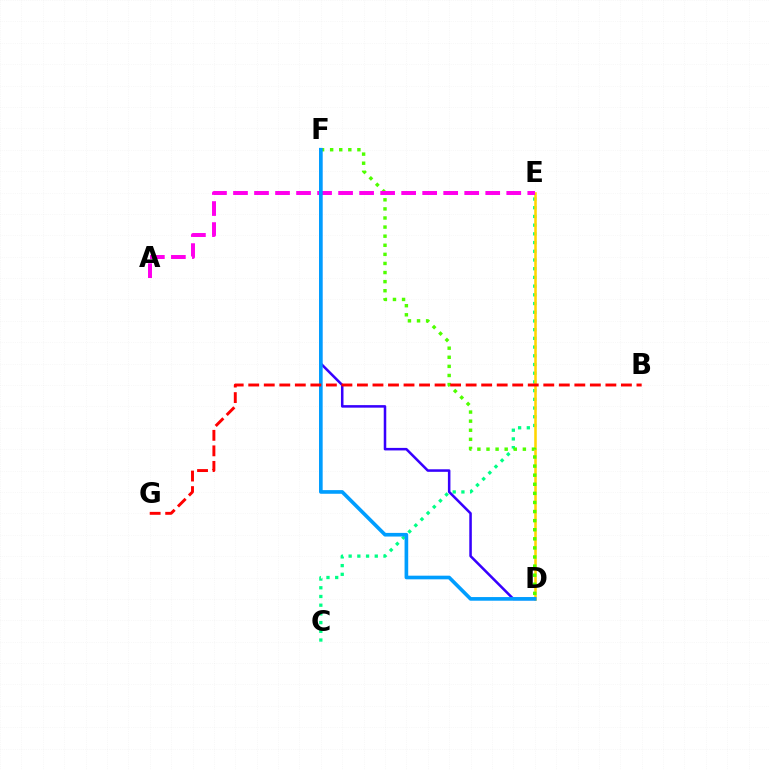{('C', 'E'): [{'color': '#00ff86', 'line_style': 'dotted', 'thickness': 2.37}], ('D', 'E'): [{'color': '#ffd500', 'line_style': 'solid', 'thickness': 1.85}], ('D', 'F'): [{'color': '#4fff00', 'line_style': 'dotted', 'thickness': 2.47}, {'color': '#3700ff', 'line_style': 'solid', 'thickness': 1.82}, {'color': '#009eff', 'line_style': 'solid', 'thickness': 2.63}], ('A', 'E'): [{'color': '#ff00ed', 'line_style': 'dashed', 'thickness': 2.86}], ('B', 'G'): [{'color': '#ff0000', 'line_style': 'dashed', 'thickness': 2.11}]}